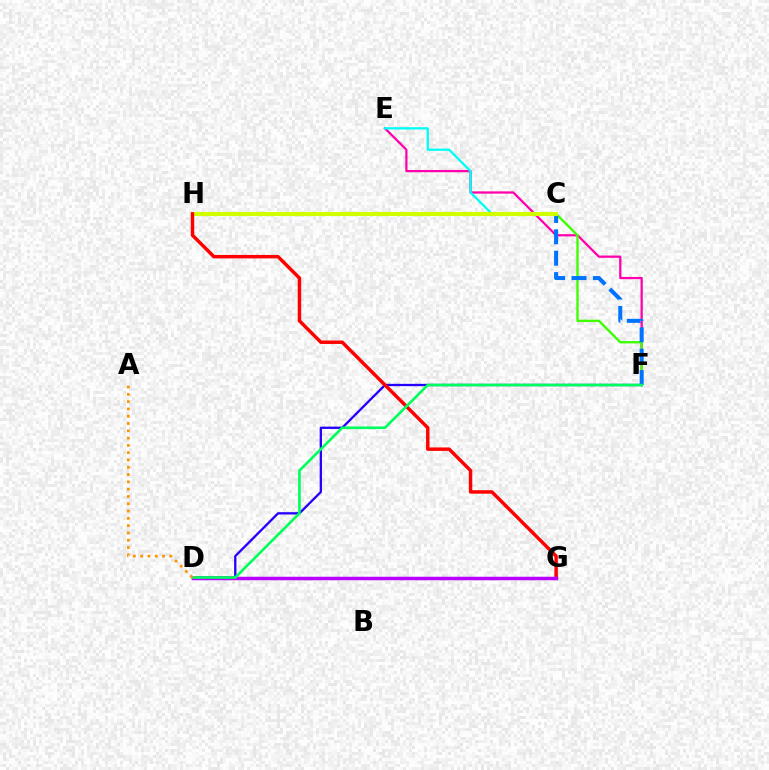{('E', 'F'): [{'color': '#ff00ac', 'line_style': 'solid', 'thickness': 1.62}], ('C', 'F'): [{'color': '#3dff00', 'line_style': 'solid', 'thickness': 1.7}, {'color': '#0074ff', 'line_style': 'dashed', 'thickness': 2.9}], ('C', 'E'): [{'color': '#00fff6', 'line_style': 'solid', 'thickness': 1.65}], ('C', 'H'): [{'color': '#d1ff00', 'line_style': 'solid', 'thickness': 2.96}], ('D', 'F'): [{'color': '#2500ff', 'line_style': 'solid', 'thickness': 1.66}, {'color': '#00ff5c', 'line_style': 'solid', 'thickness': 1.89}], ('G', 'H'): [{'color': '#ff0000', 'line_style': 'solid', 'thickness': 2.49}], ('D', 'G'): [{'color': '#b900ff', 'line_style': 'solid', 'thickness': 2.52}], ('A', 'D'): [{'color': '#ff9400', 'line_style': 'dotted', 'thickness': 1.98}]}